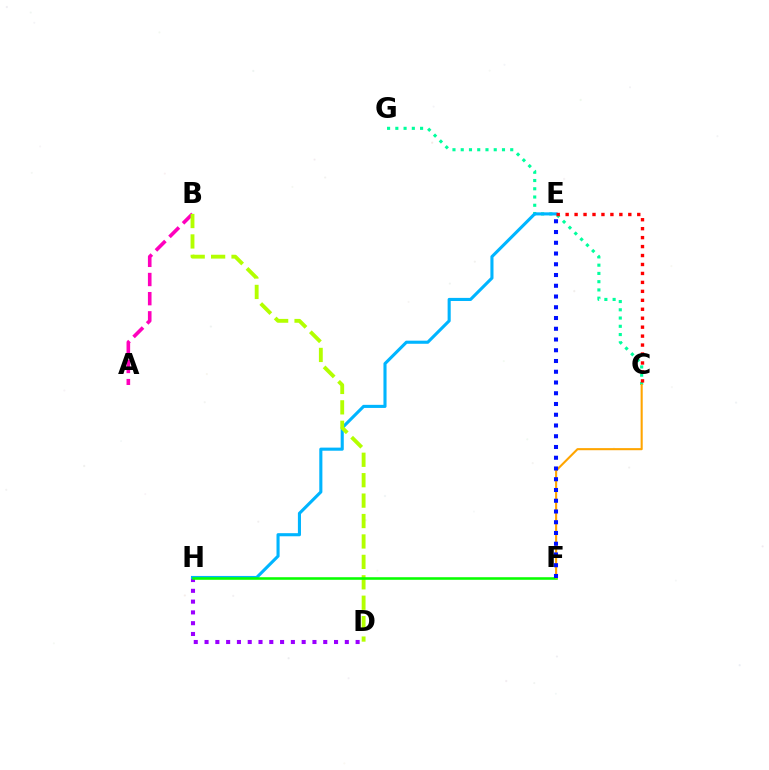{('A', 'B'): [{'color': '#ff00bd', 'line_style': 'dashed', 'thickness': 2.6}], ('D', 'H'): [{'color': '#9b00ff', 'line_style': 'dotted', 'thickness': 2.93}], ('C', 'G'): [{'color': '#00ff9d', 'line_style': 'dotted', 'thickness': 2.24}], ('E', 'H'): [{'color': '#00b5ff', 'line_style': 'solid', 'thickness': 2.23}], ('B', 'D'): [{'color': '#b3ff00', 'line_style': 'dashed', 'thickness': 2.77}], ('F', 'H'): [{'color': '#08ff00', 'line_style': 'solid', 'thickness': 1.85}], ('C', 'E'): [{'color': '#ff0000', 'line_style': 'dotted', 'thickness': 2.43}], ('C', 'F'): [{'color': '#ffa500', 'line_style': 'solid', 'thickness': 1.51}], ('E', 'F'): [{'color': '#0010ff', 'line_style': 'dotted', 'thickness': 2.92}]}